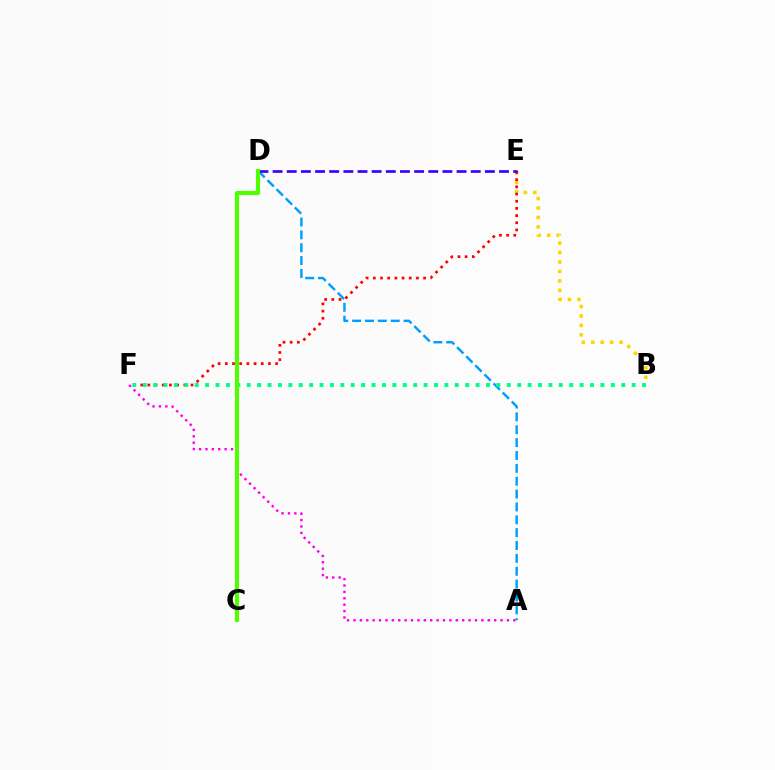{('B', 'E'): [{'color': '#ffd500', 'line_style': 'dotted', 'thickness': 2.56}], ('A', 'F'): [{'color': '#ff00ed', 'line_style': 'dotted', 'thickness': 1.74}], ('A', 'D'): [{'color': '#009eff', 'line_style': 'dashed', 'thickness': 1.75}], ('E', 'F'): [{'color': '#ff0000', 'line_style': 'dotted', 'thickness': 1.95}], ('B', 'F'): [{'color': '#00ff86', 'line_style': 'dotted', 'thickness': 2.83}], ('D', 'E'): [{'color': '#3700ff', 'line_style': 'dashed', 'thickness': 1.92}], ('C', 'D'): [{'color': '#4fff00', 'line_style': 'solid', 'thickness': 2.97}]}